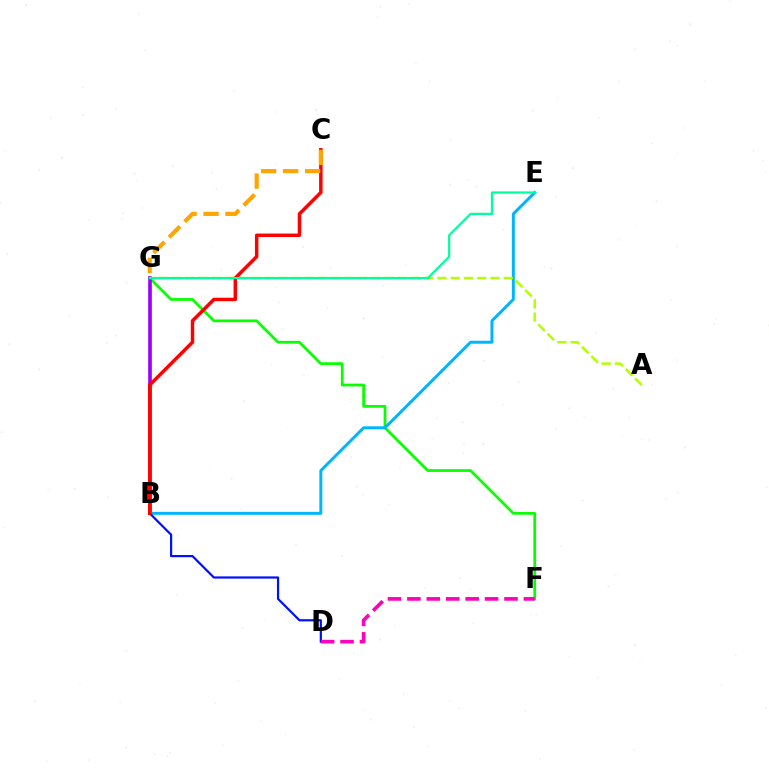{('F', 'G'): [{'color': '#08ff00', 'line_style': 'solid', 'thickness': 1.97}], ('B', 'G'): [{'color': '#9b00ff', 'line_style': 'solid', 'thickness': 2.64}], ('B', 'E'): [{'color': '#00b5ff', 'line_style': 'solid', 'thickness': 2.12}], ('B', 'D'): [{'color': '#0010ff', 'line_style': 'solid', 'thickness': 1.58}], ('A', 'G'): [{'color': '#b3ff00', 'line_style': 'dashed', 'thickness': 1.8}], ('B', 'C'): [{'color': '#ff0000', 'line_style': 'solid', 'thickness': 2.49}], ('D', 'F'): [{'color': '#ff00bd', 'line_style': 'dashed', 'thickness': 2.64}], ('E', 'G'): [{'color': '#00ff9d', 'line_style': 'solid', 'thickness': 1.6}], ('C', 'G'): [{'color': '#ffa500', 'line_style': 'dashed', 'thickness': 2.98}]}